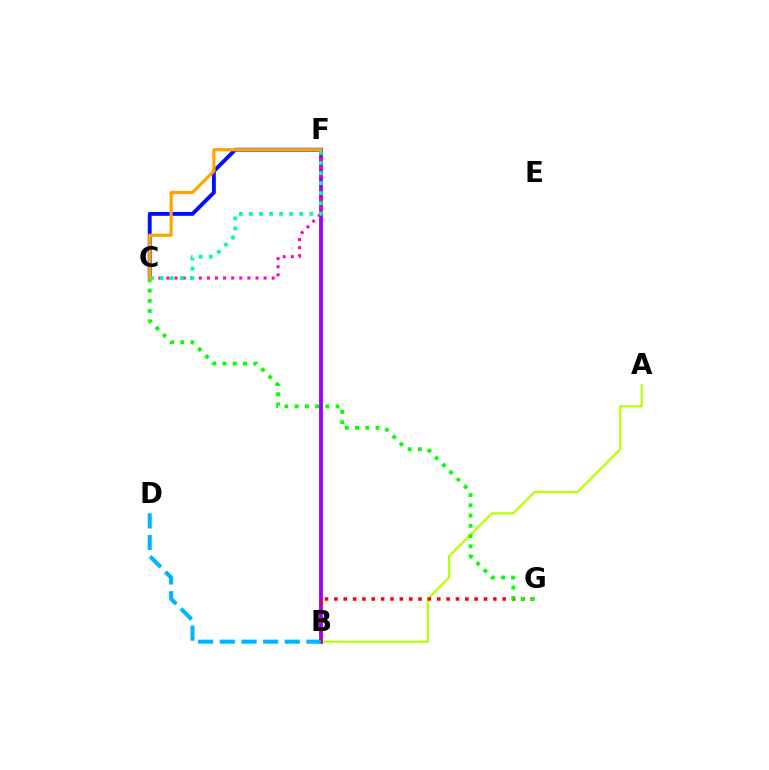{('A', 'B'): [{'color': '#b3ff00', 'line_style': 'solid', 'thickness': 1.57}], ('B', 'F'): [{'color': '#9b00ff', 'line_style': 'solid', 'thickness': 2.76}], ('C', 'F'): [{'color': '#0010ff', 'line_style': 'solid', 'thickness': 2.79}, {'color': '#ff00bd', 'line_style': 'dotted', 'thickness': 2.2}, {'color': '#00ff9d', 'line_style': 'dotted', 'thickness': 2.73}, {'color': '#ffa500', 'line_style': 'solid', 'thickness': 2.31}], ('B', 'G'): [{'color': '#ff0000', 'line_style': 'dotted', 'thickness': 2.54}], ('B', 'D'): [{'color': '#00b5ff', 'line_style': 'dashed', 'thickness': 2.94}], ('C', 'G'): [{'color': '#08ff00', 'line_style': 'dotted', 'thickness': 2.78}]}